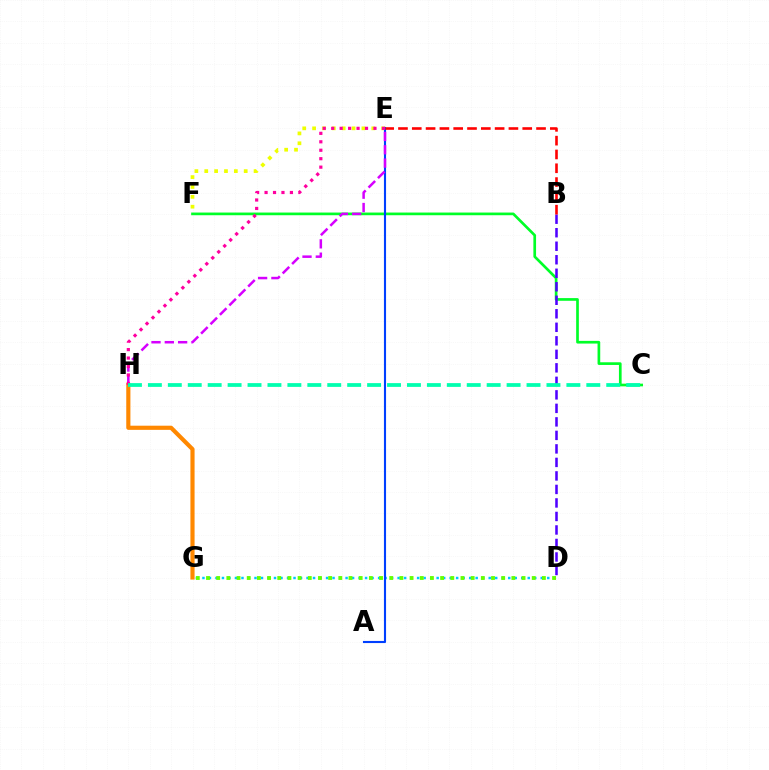{('C', 'F'): [{'color': '#00ff27', 'line_style': 'solid', 'thickness': 1.93}], ('E', 'F'): [{'color': '#eeff00', 'line_style': 'dotted', 'thickness': 2.68}], ('D', 'G'): [{'color': '#00c7ff', 'line_style': 'dotted', 'thickness': 1.77}, {'color': '#66ff00', 'line_style': 'dotted', 'thickness': 2.77}], ('A', 'E'): [{'color': '#003fff', 'line_style': 'solid', 'thickness': 1.53}], ('G', 'H'): [{'color': '#ff8800', 'line_style': 'solid', 'thickness': 2.99}], ('B', 'D'): [{'color': '#4f00ff', 'line_style': 'dashed', 'thickness': 1.84}], ('B', 'E'): [{'color': '#ff0000', 'line_style': 'dashed', 'thickness': 1.88}], ('E', 'H'): [{'color': '#d600ff', 'line_style': 'dashed', 'thickness': 1.81}, {'color': '#ff00a0', 'line_style': 'dotted', 'thickness': 2.3}], ('C', 'H'): [{'color': '#00ffaf', 'line_style': 'dashed', 'thickness': 2.71}]}